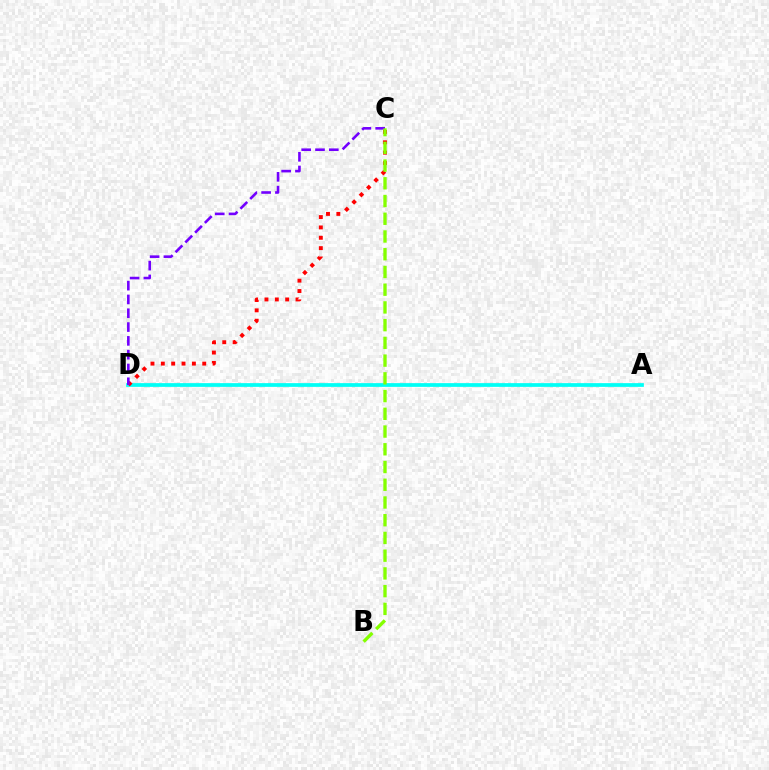{('A', 'D'): [{'color': '#00fff6', 'line_style': 'solid', 'thickness': 2.68}], ('C', 'D'): [{'color': '#ff0000', 'line_style': 'dotted', 'thickness': 2.81}, {'color': '#7200ff', 'line_style': 'dashed', 'thickness': 1.88}], ('B', 'C'): [{'color': '#84ff00', 'line_style': 'dashed', 'thickness': 2.41}]}